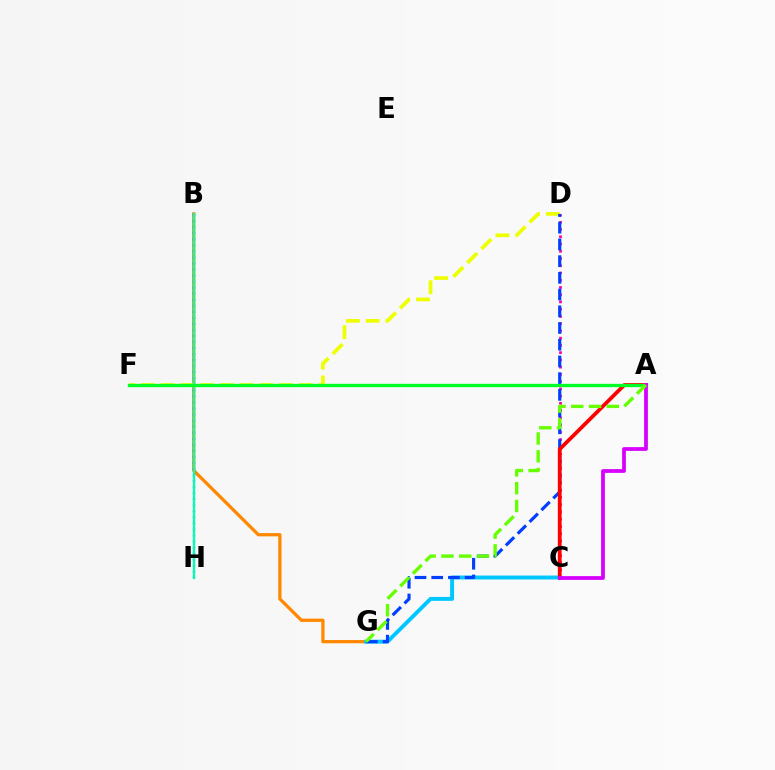{('B', 'G'): [{'color': '#ff8800', 'line_style': 'solid', 'thickness': 2.34}], ('B', 'H'): [{'color': '#4f00ff', 'line_style': 'dotted', 'thickness': 1.64}, {'color': '#00ffaf', 'line_style': 'solid', 'thickness': 1.66}], ('D', 'F'): [{'color': '#eeff00', 'line_style': 'dashed', 'thickness': 2.68}], ('C', 'D'): [{'color': '#ff00a0', 'line_style': 'dotted', 'thickness': 1.97}], ('C', 'G'): [{'color': '#00c7ff', 'line_style': 'solid', 'thickness': 2.82}], ('D', 'G'): [{'color': '#003fff', 'line_style': 'dashed', 'thickness': 2.27}], ('A', 'C'): [{'color': '#ff0000', 'line_style': 'solid', 'thickness': 2.72}, {'color': '#d600ff', 'line_style': 'solid', 'thickness': 2.72}], ('A', 'F'): [{'color': '#00ff27', 'line_style': 'solid', 'thickness': 2.4}], ('A', 'G'): [{'color': '#66ff00', 'line_style': 'dashed', 'thickness': 2.42}]}